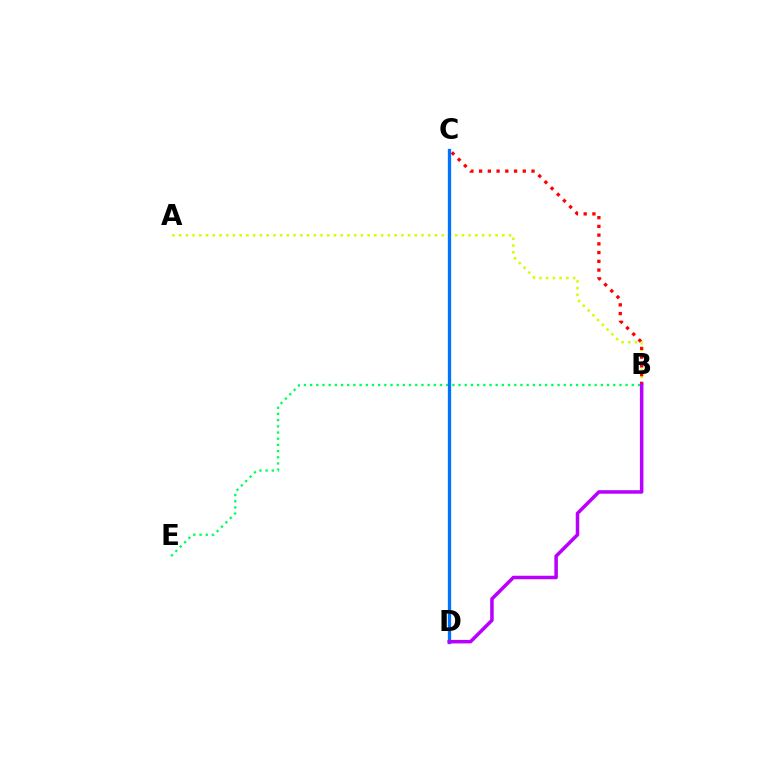{('B', 'E'): [{'color': '#00ff5c', 'line_style': 'dotted', 'thickness': 1.68}], ('A', 'B'): [{'color': '#d1ff00', 'line_style': 'dotted', 'thickness': 1.83}], ('B', 'C'): [{'color': '#ff0000', 'line_style': 'dotted', 'thickness': 2.37}], ('C', 'D'): [{'color': '#0074ff', 'line_style': 'solid', 'thickness': 2.37}], ('B', 'D'): [{'color': '#b900ff', 'line_style': 'solid', 'thickness': 2.53}]}